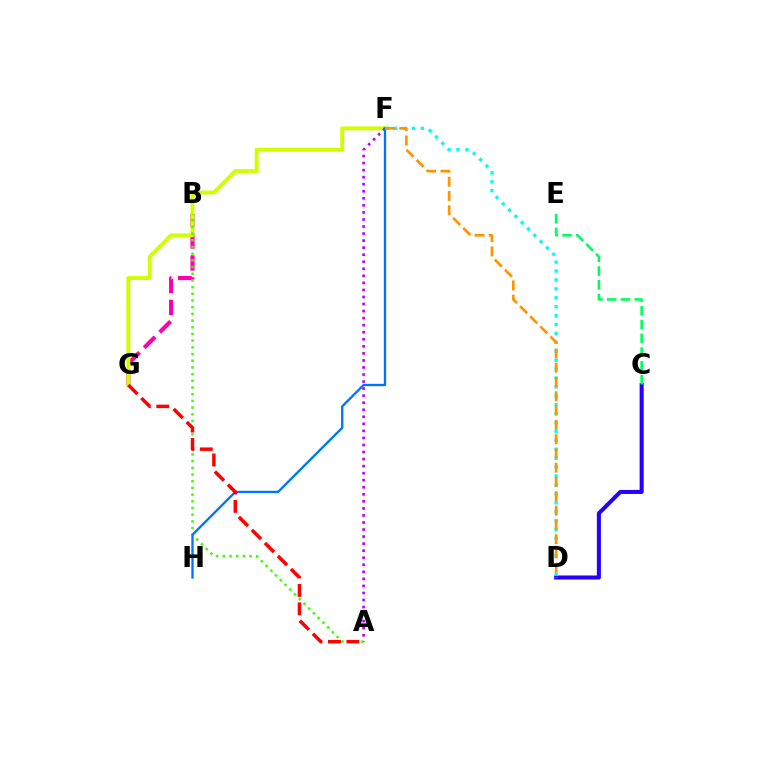{('B', 'G'): [{'color': '#ff00ac', 'line_style': 'dashed', 'thickness': 2.98}], ('F', 'G'): [{'color': '#d1ff00', 'line_style': 'solid', 'thickness': 2.84}], ('A', 'F'): [{'color': '#b900ff', 'line_style': 'dotted', 'thickness': 1.91}], ('C', 'D'): [{'color': '#2500ff', 'line_style': 'solid', 'thickness': 2.91}], ('A', 'B'): [{'color': '#3dff00', 'line_style': 'dotted', 'thickness': 1.82}], ('F', 'H'): [{'color': '#0074ff', 'line_style': 'solid', 'thickness': 1.67}], ('C', 'E'): [{'color': '#00ff5c', 'line_style': 'dashed', 'thickness': 1.87}], ('D', 'F'): [{'color': '#00fff6', 'line_style': 'dotted', 'thickness': 2.42}, {'color': '#ff9400', 'line_style': 'dashed', 'thickness': 1.94}], ('A', 'G'): [{'color': '#ff0000', 'line_style': 'dashed', 'thickness': 2.5}]}